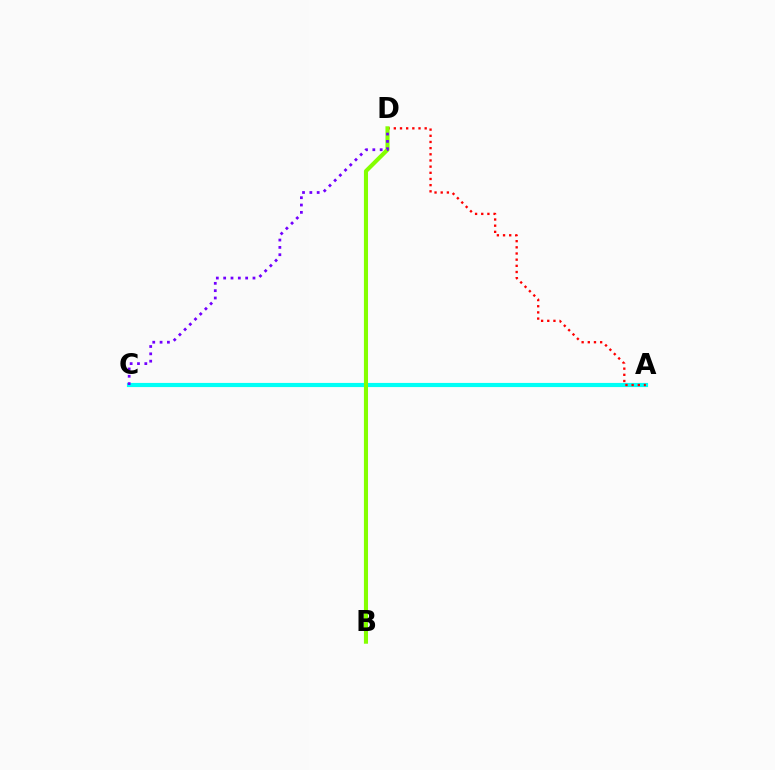{('A', 'C'): [{'color': '#00fff6', 'line_style': 'solid', 'thickness': 2.99}], ('A', 'D'): [{'color': '#ff0000', 'line_style': 'dotted', 'thickness': 1.68}], ('B', 'D'): [{'color': '#84ff00', 'line_style': 'solid', 'thickness': 2.95}], ('C', 'D'): [{'color': '#7200ff', 'line_style': 'dotted', 'thickness': 1.99}]}